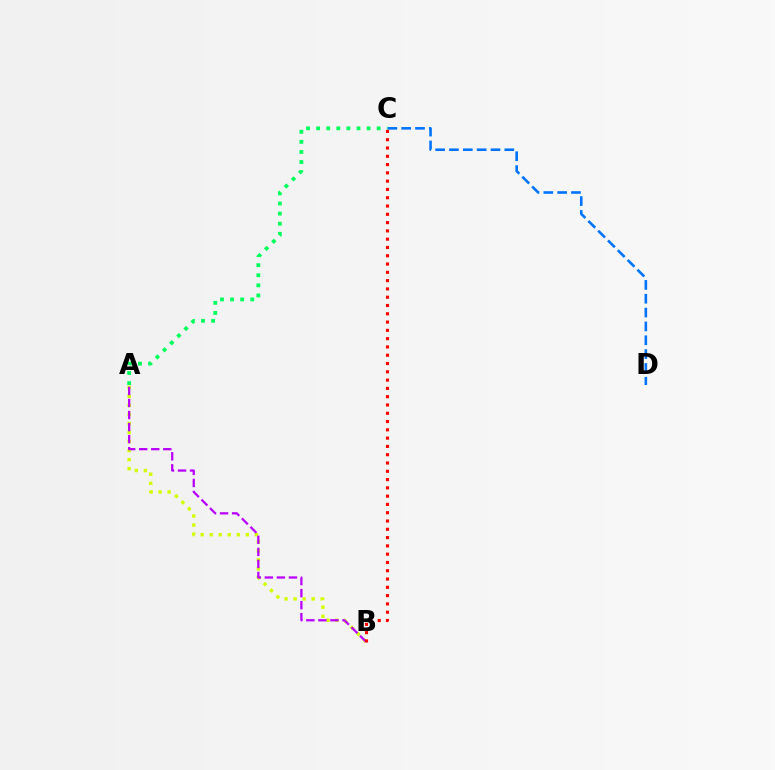{('C', 'D'): [{'color': '#0074ff', 'line_style': 'dashed', 'thickness': 1.88}], ('A', 'C'): [{'color': '#00ff5c', 'line_style': 'dotted', 'thickness': 2.74}], ('A', 'B'): [{'color': '#d1ff00', 'line_style': 'dotted', 'thickness': 2.45}, {'color': '#b900ff', 'line_style': 'dashed', 'thickness': 1.64}], ('B', 'C'): [{'color': '#ff0000', 'line_style': 'dotted', 'thickness': 2.25}]}